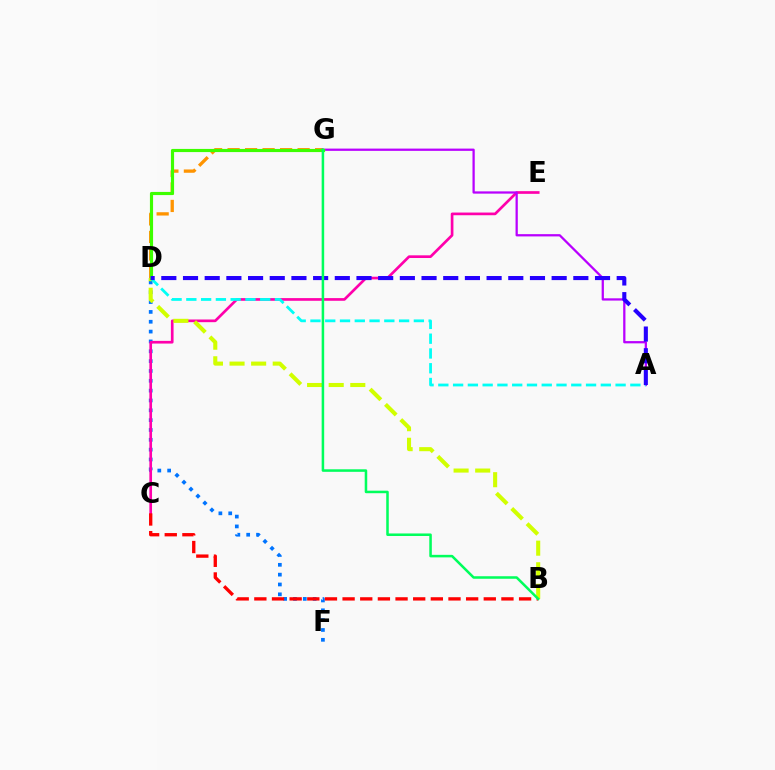{('D', 'F'): [{'color': '#0074ff', 'line_style': 'dotted', 'thickness': 2.67}], ('C', 'E'): [{'color': '#ff00ac', 'line_style': 'solid', 'thickness': 1.93}], ('B', 'C'): [{'color': '#ff0000', 'line_style': 'dashed', 'thickness': 2.4}], ('B', 'D'): [{'color': '#d1ff00', 'line_style': 'dashed', 'thickness': 2.93}], ('D', 'G'): [{'color': '#ff9400', 'line_style': 'dashed', 'thickness': 2.38}, {'color': '#3dff00', 'line_style': 'solid', 'thickness': 2.27}], ('A', 'G'): [{'color': '#b900ff', 'line_style': 'solid', 'thickness': 1.63}], ('A', 'D'): [{'color': '#00fff6', 'line_style': 'dashed', 'thickness': 2.01}, {'color': '#2500ff', 'line_style': 'dashed', 'thickness': 2.95}], ('B', 'G'): [{'color': '#00ff5c', 'line_style': 'solid', 'thickness': 1.82}]}